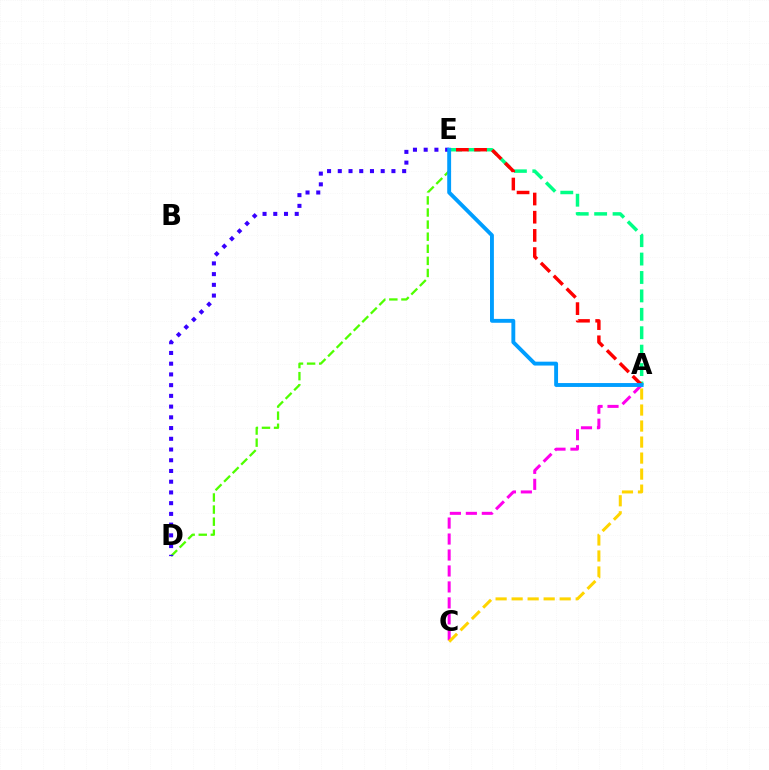{('A', 'E'): [{'color': '#00ff86', 'line_style': 'dashed', 'thickness': 2.5}, {'color': '#ff0000', 'line_style': 'dashed', 'thickness': 2.47}, {'color': '#009eff', 'line_style': 'solid', 'thickness': 2.79}], ('A', 'C'): [{'color': '#ff00ed', 'line_style': 'dashed', 'thickness': 2.17}, {'color': '#ffd500', 'line_style': 'dashed', 'thickness': 2.18}], ('D', 'E'): [{'color': '#4fff00', 'line_style': 'dashed', 'thickness': 1.64}, {'color': '#3700ff', 'line_style': 'dotted', 'thickness': 2.91}]}